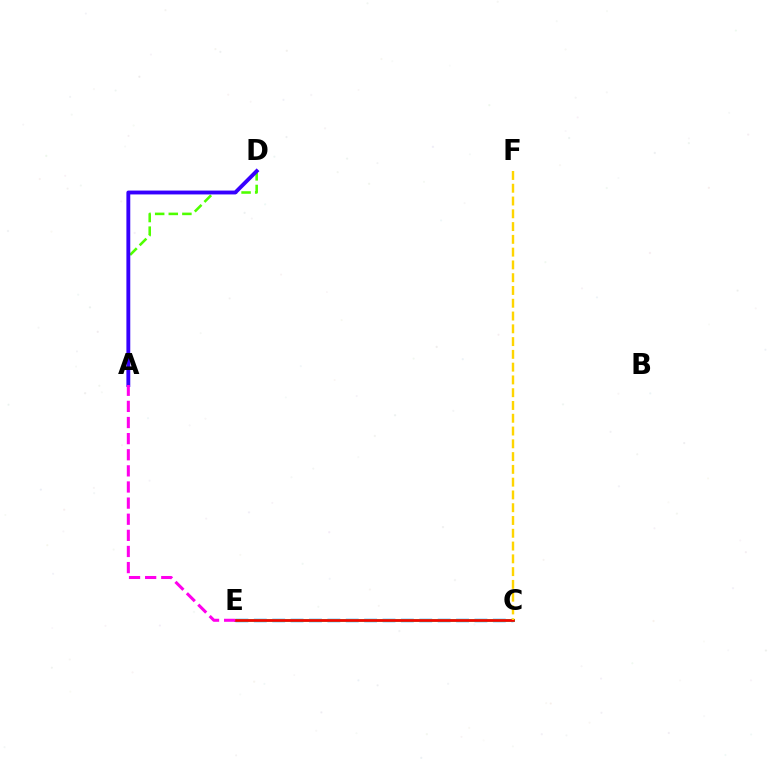{('A', 'D'): [{'color': '#4fff00', 'line_style': 'dashed', 'thickness': 1.85}, {'color': '#3700ff', 'line_style': 'solid', 'thickness': 2.78}], ('C', 'E'): [{'color': '#009eff', 'line_style': 'dashed', 'thickness': 2.5}, {'color': '#00ff86', 'line_style': 'solid', 'thickness': 2.12}, {'color': '#ff0000', 'line_style': 'solid', 'thickness': 1.92}], ('A', 'E'): [{'color': '#ff00ed', 'line_style': 'dashed', 'thickness': 2.19}], ('C', 'F'): [{'color': '#ffd500', 'line_style': 'dashed', 'thickness': 1.74}]}